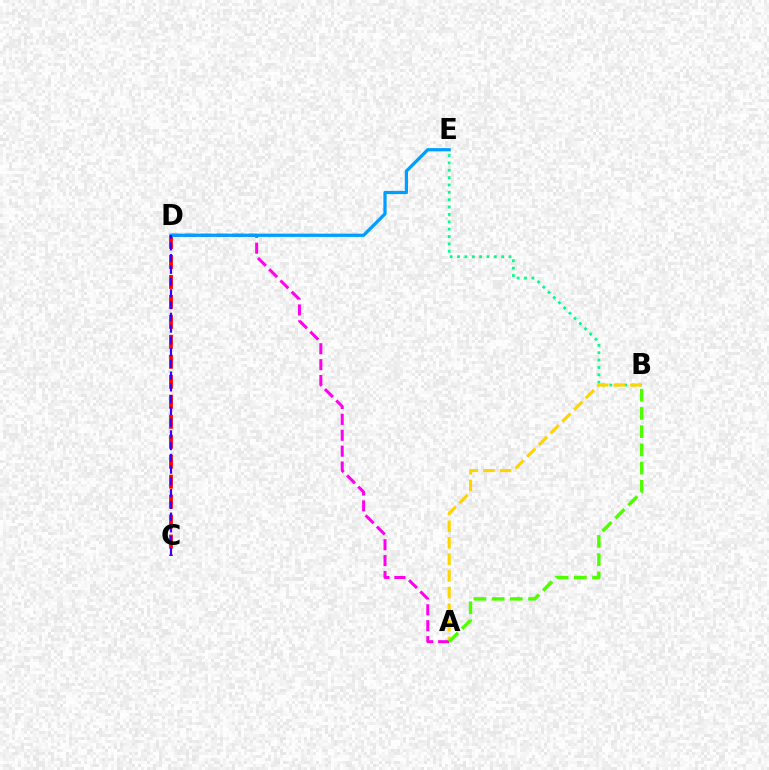{('B', 'E'): [{'color': '#00ff86', 'line_style': 'dotted', 'thickness': 2.0}], ('C', 'D'): [{'color': '#ff0000', 'line_style': 'dashed', 'thickness': 2.71}, {'color': '#3700ff', 'line_style': 'dashed', 'thickness': 1.6}], ('A', 'B'): [{'color': '#ffd500', 'line_style': 'dashed', 'thickness': 2.25}, {'color': '#4fff00', 'line_style': 'dashed', 'thickness': 2.47}], ('A', 'D'): [{'color': '#ff00ed', 'line_style': 'dashed', 'thickness': 2.16}], ('D', 'E'): [{'color': '#009eff', 'line_style': 'solid', 'thickness': 2.34}]}